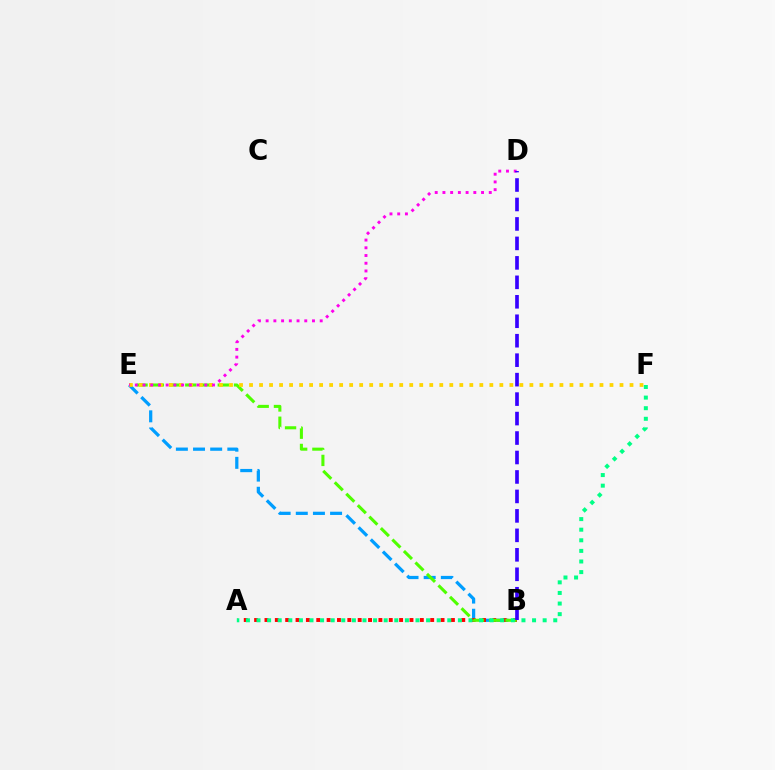{('B', 'E'): [{'color': '#009eff', 'line_style': 'dashed', 'thickness': 2.33}, {'color': '#4fff00', 'line_style': 'dashed', 'thickness': 2.21}], ('A', 'B'): [{'color': '#ff0000', 'line_style': 'dotted', 'thickness': 2.81}], ('E', 'F'): [{'color': '#ffd500', 'line_style': 'dotted', 'thickness': 2.72}], ('D', 'E'): [{'color': '#ff00ed', 'line_style': 'dotted', 'thickness': 2.1}], ('A', 'F'): [{'color': '#00ff86', 'line_style': 'dotted', 'thickness': 2.88}], ('B', 'D'): [{'color': '#3700ff', 'line_style': 'dashed', 'thickness': 2.64}]}